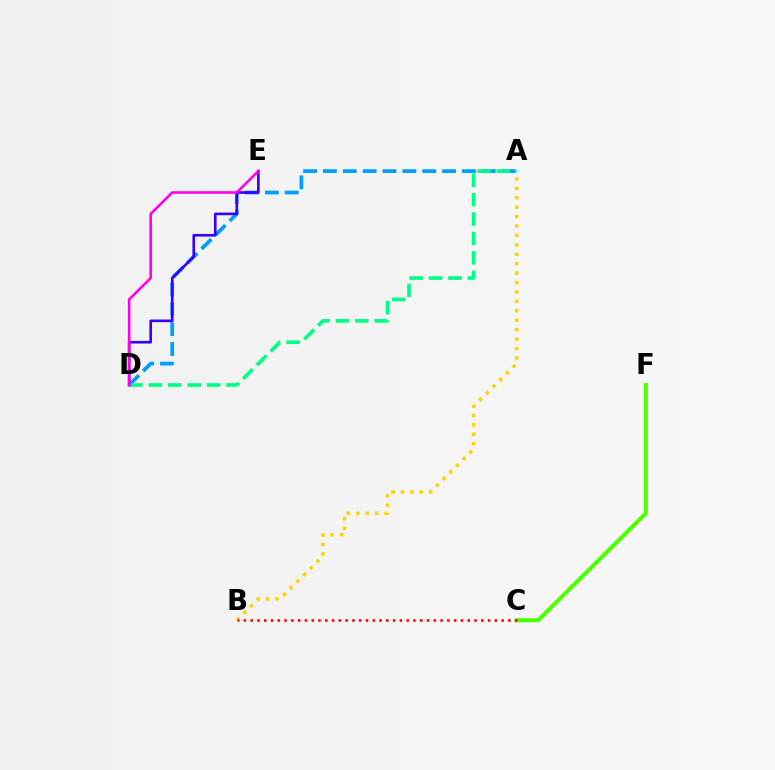{('A', 'B'): [{'color': '#ffd500', 'line_style': 'dotted', 'thickness': 2.56}], ('A', 'D'): [{'color': '#009eff', 'line_style': 'dashed', 'thickness': 2.7}, {'color': '#00ff86', 'line_style': 'dashed', 'thickness': 2.64}], ('D', 'E'): [{'color': '#3700ff', 'line_style': 'solid', 'thickness': 1.91}, {'color': '#ff00ed', 'line_style': 'solid', 'thickness': 1.86}], ('C', 'F'): [{'color': '#4fff00', 'line_style': 'solid', 'thickness': 2.94}], ('B', 'C'): [{'color': '#ff0000', 'line_style': 'dotted', 'thickness': 1.84}]}